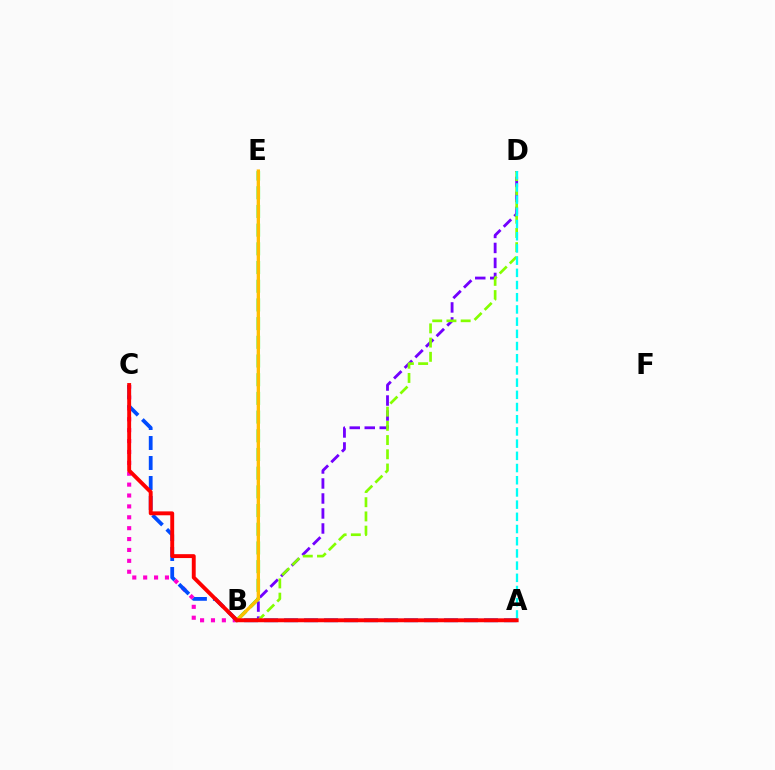{('B', 'C'): [{'color': '#ff00cf', 'line_style': 'dotted', 'thickness': 2.96}], ('B', 'D'): [{'color': '#7200ff', 'line_style': 'dashed', 'thickness': 2.04}, {'color': '#84ff00', 'line_style': 'dashed', 'thickness': 1.93}], ('A', 'D'): [{'color': '#00fff6', 'line_style': 'dashed', 'thickness': 1.66}], ('B', 'E'): [{'color': '#00ff39', 'line_style': 'dashed', 'thickness': 2.54}, {'color': '#ffbd00', 'line_style': 'solid', 'thickness': 2.39}], ('A', 'C'): [{'color': '#004bff', 'line_style': 'dashed', 'thickness': 2.72}, {'color': '#ff0000', 'line_style': 'solid', 'thickness': 2.81}]}